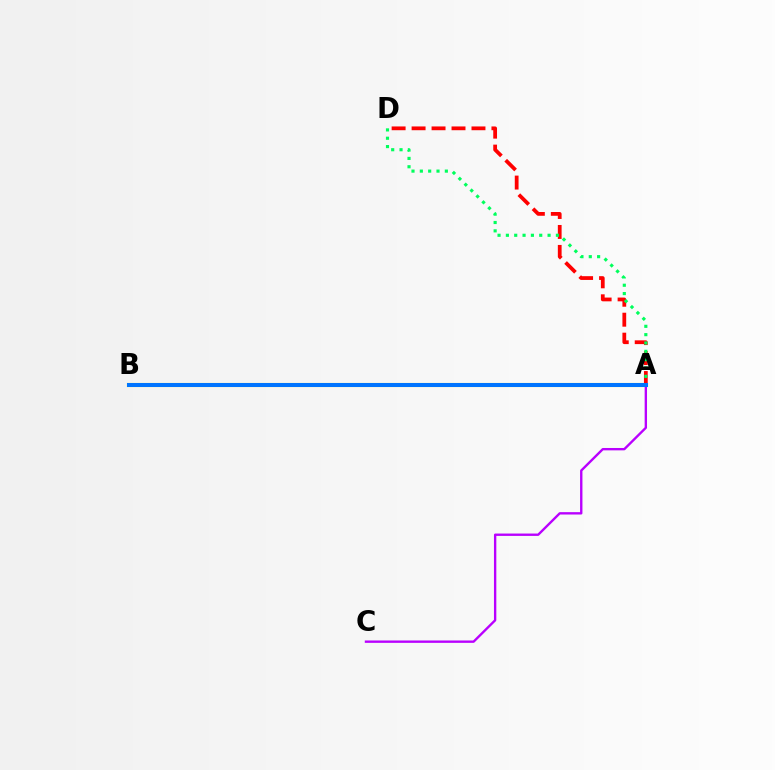{('A', 'B'): [{'color': '#d1ff00', 'line_style': 'solid', 'thickness': 2.96}, {'color': '#0074ff', 'line_style': 'solid', 'thickness': 2.91}], ('A', 'D'): [{'color': '#ff0000', 'line_style': 'dashed', 'thickness': 2.71}, {'color': '#00ff5c', 'line_style': 'dotted', 'thickness': 2.27}], ('A', 'C'): [{'color': '#b900ff', 'line_style': 'solid', 'thickness': 1.7}]}